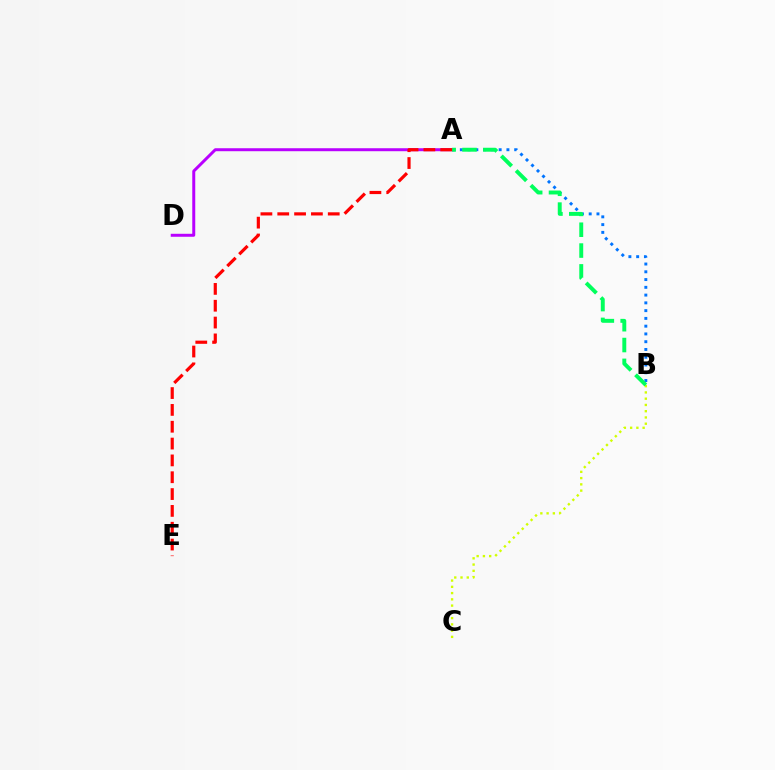{('B', 'C'): [{'color': '#d1ff00', 'line_style': 'dotted', 'thickness': 1.7}], ('A', 'B'): [{'color': '#0074ff', 'line_style': 'dotted', 'thickness': 2.11}, {'color': '#00ff5c', 'line_style': 'dashed', 'thickness': 2.83}], ('A', 'D'): [{'color': '#b900ff', 'line_style': 'solid', 'thickness': 2.14}], ('A', 'E'): [{'color': '#ff0000', 'line_style': 'dashed', 'thickness': 2.29}]}